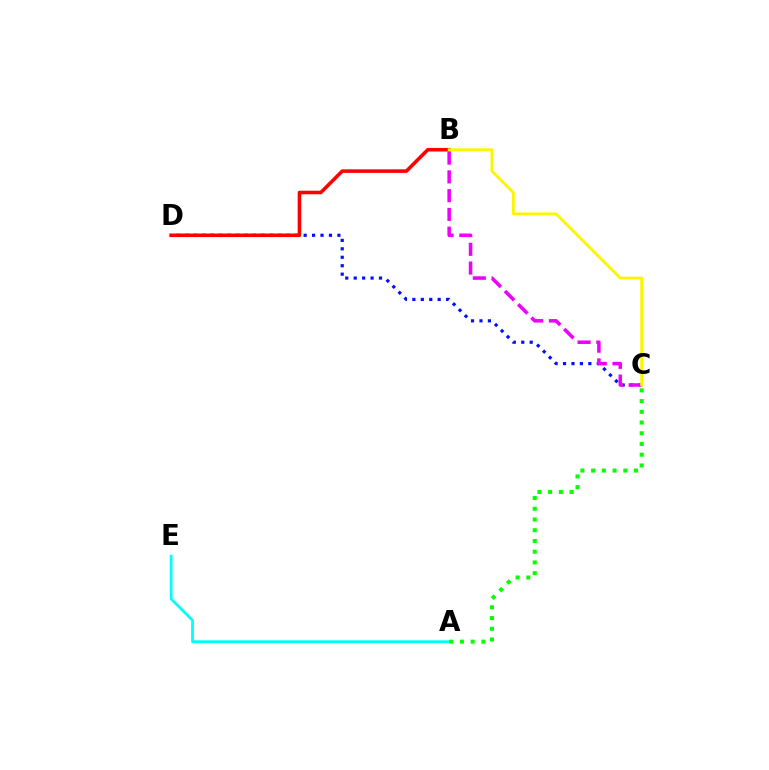{('C', 'D'): [{'color': '#0010ff', 'line_style': 'dotted', 'thickness': 2.29}], ('B', 'D'): [{'color': '#ff0000', 'line_style': 'solid', 'thickness': 2.56}], ('B', 'C'): [{'color': '#ee00ff', 'line_style': 'dashed', 'thickness': 2.55}, {'color': '#fcf500', 'line_style': 'solid', 'thickness': 2.02}], ('A', 'E'): [{'color': '#00fff6', 'line_style': 'solid', 'thickness': 1.98}], ('A', 'C'): [{'color': '#08ff00', 'line_style': 'dotted', 'thickness': 2.92}]}